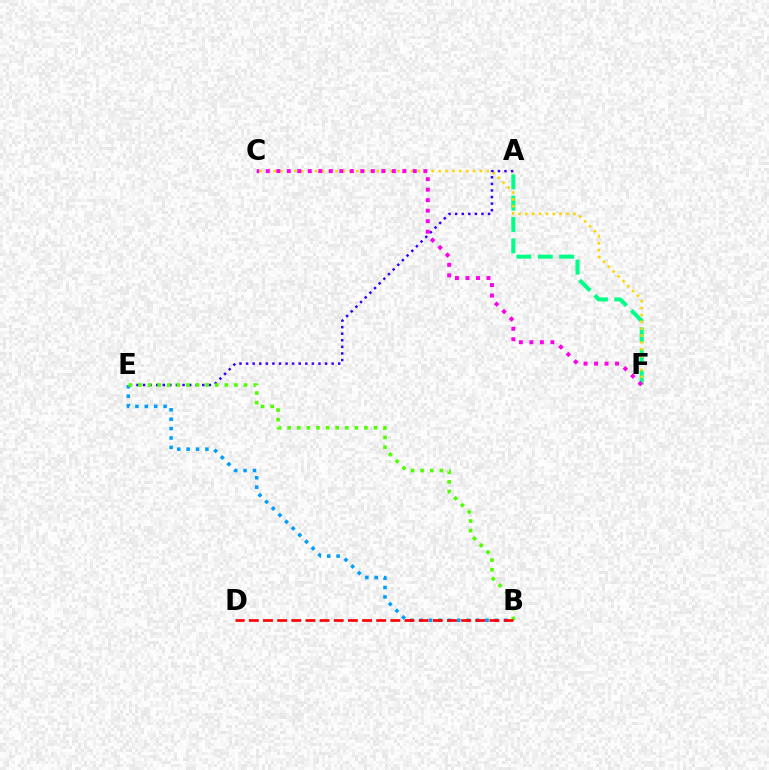{('A', 'F'): [{'color': '#00ff86', 'line_style': 'dashed', 'thickness': 2.9}], ('C', 'F'): [{'color': '#ffd500', 'line_style': 'dotted', 'thickness': 1.87}, {'color': '#ff00ed', 'line_style': 'dotted', 'thickness': 2.85}], ('B', 'E'): [{'color': '#009eff', 'line_style': 'dotted', 'thickness': 2.55}, {'color': '#4fff00', 'line_style': 'dotted', 'thickness': 2.61}], ('A', 'E'): [{'color': '#3700ff', 'line_style': 'dotted', 'thickness': 1.79}], ('B', 'D'): [{'color': '#ff0000', 'line_style': 'dashed', 'thickness': 1.92}]}